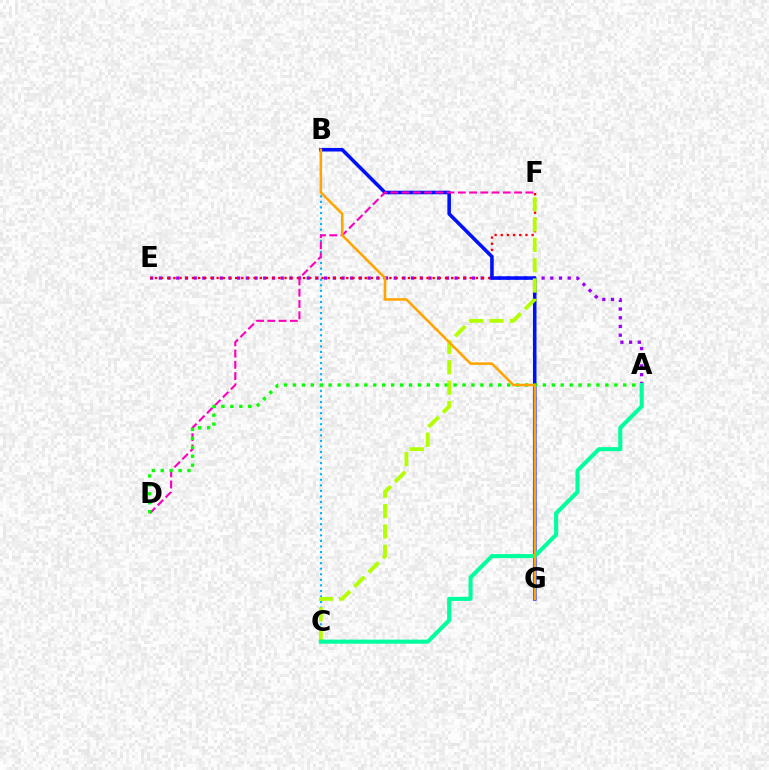{('A', 'E'): [{'color': '#9b00ff', 'line_style': 'dotted', 'thickness': 2.36}], ('B', 'C'): [{'color': '#00b5ff', 'line_style': 'dotted', 'thickness': 1.51}], ('E', 'F'): [{'color': '#ff0000', 'line_style': 'dotted', 'thickness': 1.68}], ('B', 'G'): [{'color': '#0010ff', 'line_style': 'solid', 'thickness': 2.56}, {'color': '#ffa500', 'line_style': 'solid', 'thickness': 1.84}], ('D', 'F'): [{'color': '#ff00bd', 'line_style': 'dashed', 'thickness': 1.53}], ('A', 'D'): [{'color': '#08ff00', 'line_style': 'dotted', 'thickness': 2.43}], ('C', 'F'): [{'color': '#b3ff00', 'line_style': 'dashed', 'thickness': 2.76}], ('A', 'C'): [{'color': '#00ff9d', 'line_style': 'solid', 'thickness': 2.93}]}